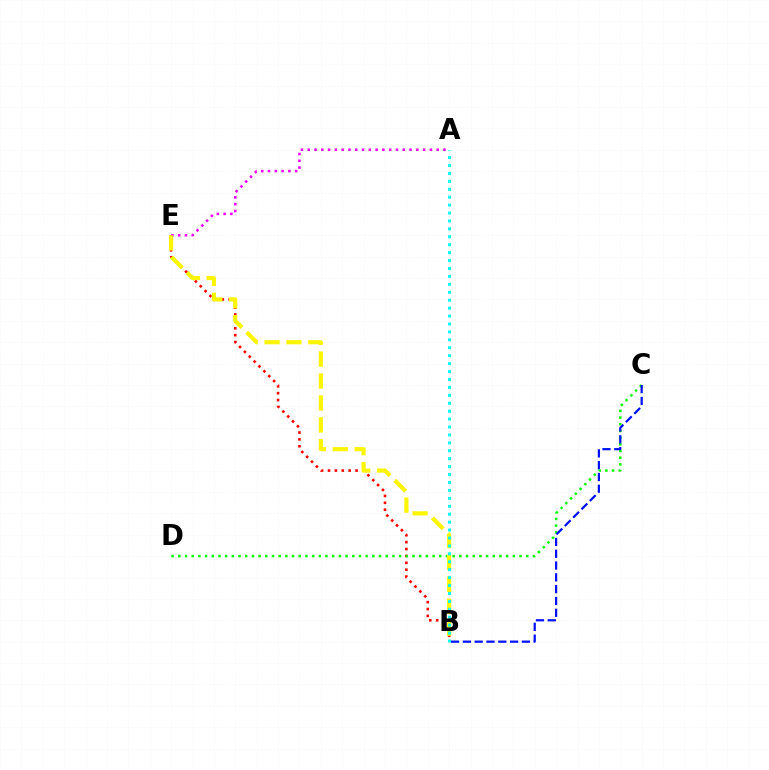{('B', 'E'): [{'color': '#ff0000', 'line_style': 'dotted', 'thickness': 1.87}, {'color': '#fcf500', 'line_style': 'dashed', 'thickness': 2.97}], ('A', 'E'): [{'color': '#ee00ff', 'line_style': 'dotted', 'thickness': 1.84}], ('C', 'D'): [{'color': '#08ff00', 'line_style': 'dotted', 'thickness': 1.82}], ('A', 'B'): [{'color': '#00fff6', 'line_style': 'dotted', 'thickness': 2.15}], ('B', 'C'): [{'color': '#0010ff', 'line_style': 'dashed', 'thickness': 1.6}]}